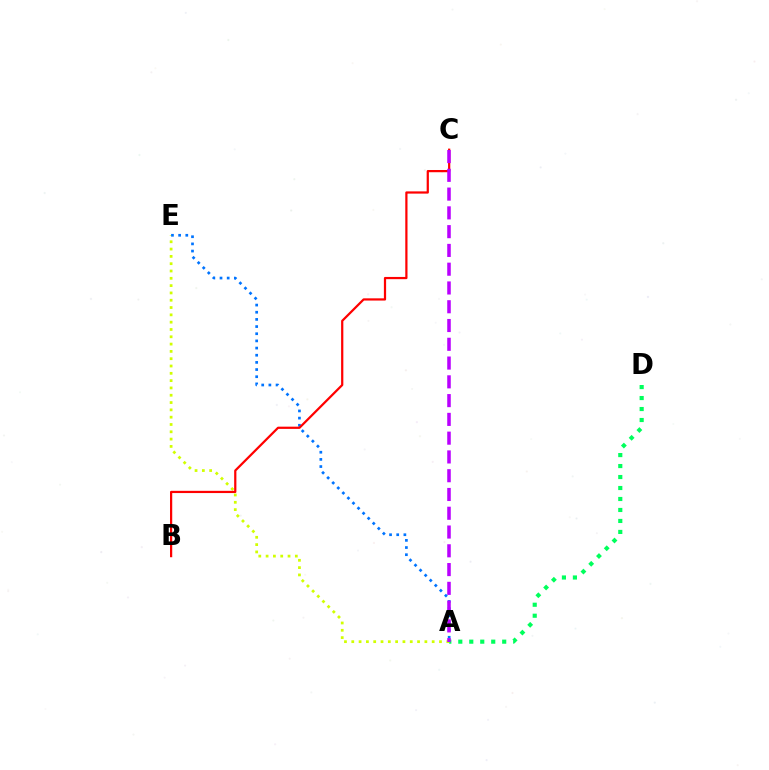{('A', 'E'): [{'color': '#d1ff00', 'line_style': 'dotted', 'thickness': 1.99}, {'color': '#0074ff', 'line_style': 'dotted', 'thickness': 1.95}], ('B', 'C'): [{'color': '#ff0000', 'line_style': 'solid', 'thickness': 1.6}], ('A', 'D'): [{'color': '#00ff5c', 'line_style': 'dotted', 'thickness': 2.98}], ('A', 'C'): [{'color': '#b900ff', 'line_style': 'dashed', 'thickness': 2.55}]}